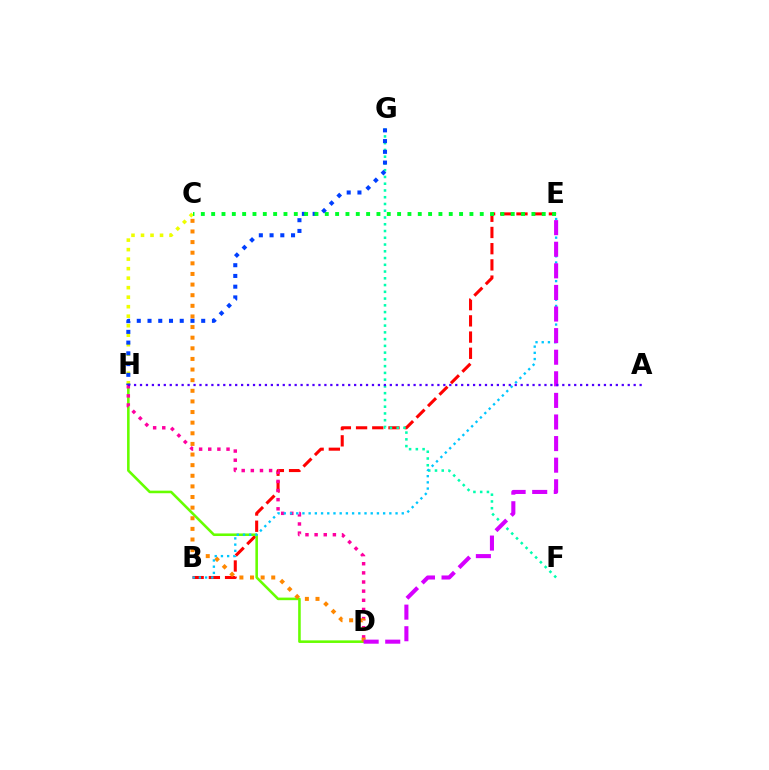{('B', 'E'): [{'color': '#ff0000', 'line_style': 'dashed', 'thickness': 2.2}, {'color': '#00c7ff', 'line_style': 'dotted', 'thickness': 1.69}], ('C', 'H'): [{'color': '#eeff00', 'line_style': 'dotted', 'thickness': 2.58}], ('D', 'H'): [{'color': '#66ff00', 'line_style': 'solid', 'thickness': 1.85}, {'color': '#ff00a0', 'line_style': 'dotted', 'thickness': 2.48}], ('F', 'G'): [{'color': '#00ffaf', 'line_style': 'dotted', 'thickness': 1.84}], ('C', 'D'): [{'color': '#ff8800', 'line_style': 'dotted', 'thickness': 2.89}], ('G', 'H'): [{'color': '#003fff', 'line_style': 'dotted', 'thickness': 2.92}], ('D', 'E'): [{'color': '#d600ff', 'line_style': 'dashed', 'thickness': 2.93}], ('A', 'H'): [{'color': '#4f00ff', 'line_style': 'dotted', 'thickness': 1.62}], ('C', 'E'): [{'color': '#00ff27', 'line_style': 'dotted', 'thickness': 2.81}]}